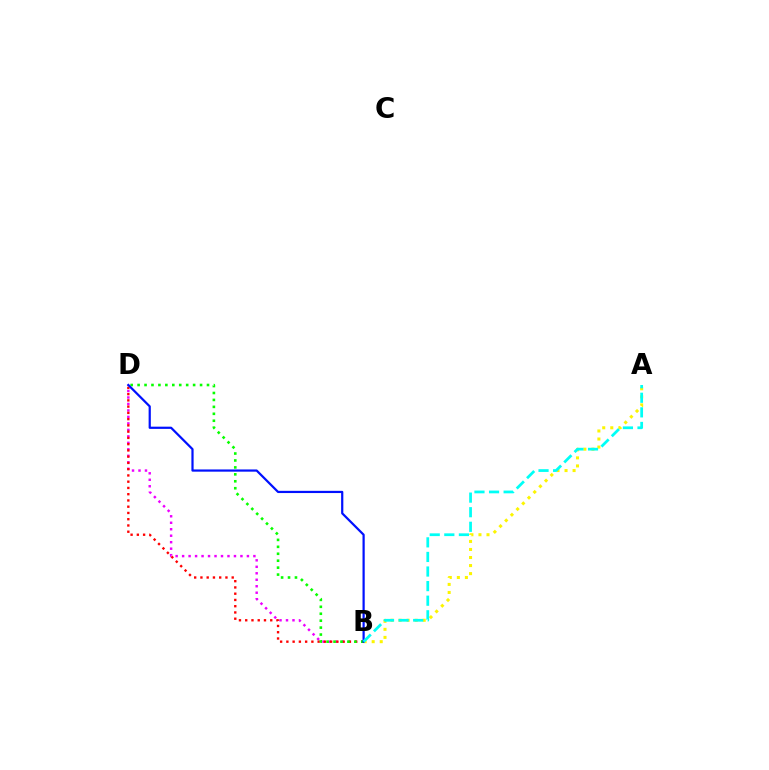{('B', 'D'): [{'color': '#ee00ff', 'line_style': 'dotted', 'thickness': 1.76}, {'color': '#ff0000', 'line_style': 'dotted', 'thickness': 1.7}, {'color': '#08ff00', 'line_style': 'dotted', 'thickness': 1.89}, {'color': '#0010ff', 'line_style': 'solid', 'thickness': 1.59}], ('A', 'B'): [{'color': '#fcf500', 'line_style': 'dotted', 'thickness': 2.19}, {'color': '#00fff6', 'line_style': 'dashed', 'thickness': 1.98}]}